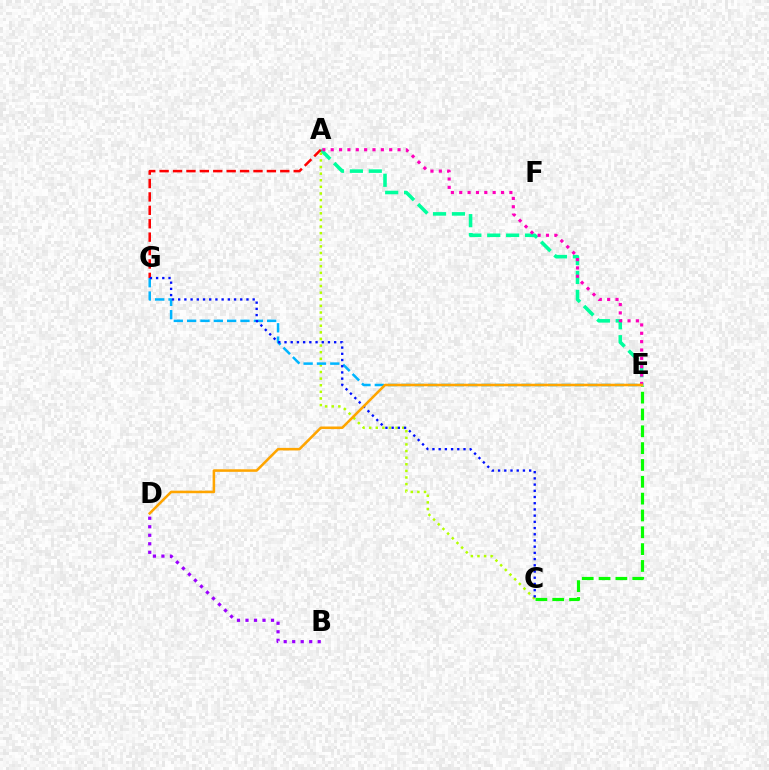{('A', 'E'): [{'color': '#00ff9d', 'line_style': 'dashed', 'thickness': 2.57}, {'color': '#ff00bd', 'line_style': 'dotted', 'thickness': 2.27}], ('C', 'E'): [{'color': '#08ff00', 'line_style': 'dashed', 'thickness': 2.29}], ('B', 'D'): [{'color': '#9b00ff', 'line_style': 'dotted', 'thickness': 2.31}], ('A', 'G'): [{'color': '#ff0000', 'line_style': 'dashed', 'thickness': 1.82}], ('A', 'C'): [{'color': '#b3ff00', 'line_style': 'dotted', 'thickness': 1.8}], ('E', 'G'): [{'color': '#00b5ff', 'line_style': 'dashed', 'thickness': 1.81}], ('C', 'G'): [{'color': '#0010ff', 'line_style': 'dotted', 'thickness': 1.69}], ('D', 'E'): [{'color': '#ffa500', 'line_style': 'solid', 'thickness': 1.84}]}